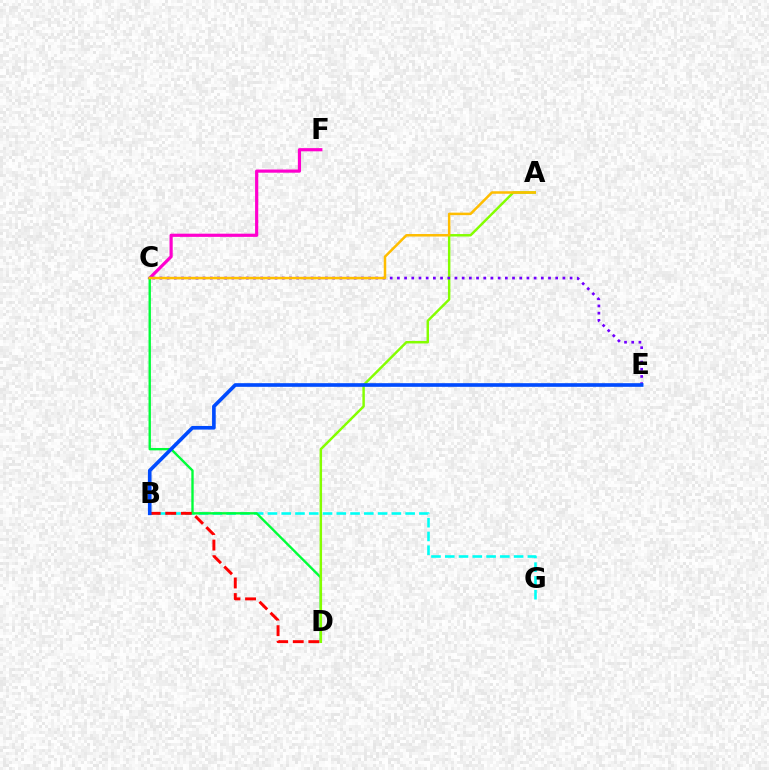{('B', 'G'): [{'color': '#00fff6', 'line_style': 'dashed', 'thickness': 1.87}], ('C', 'F'): [{'color': '#ff00cf', 'line_style': 'solid', 'thickness': 2.29}], ('C', 'D'): [{'color': '#00ff39', 'line_style': 'solid', 'thickness': 1.71}], ('A', 'D'): [{'color': '#84ff00', 'line_style': 'solid', 'thickness': 1.77}], ('C', 'E'): [{'color': '#7200ff', 'line_style': 'dotted', 'thickness': 1.96}], ('B', 'D'): [{'color': '#ff0000', 'line_style': 'dashed', 'thickness': 2.12}], ('B', 'E'): [{'color': '#004bff', 'line_style': 'solid', 'thickness': 2.62}], ('A', 'C'): [{'color': '#ffbd00', 'line_style': 'solid', 'thickness': 1.8}]}